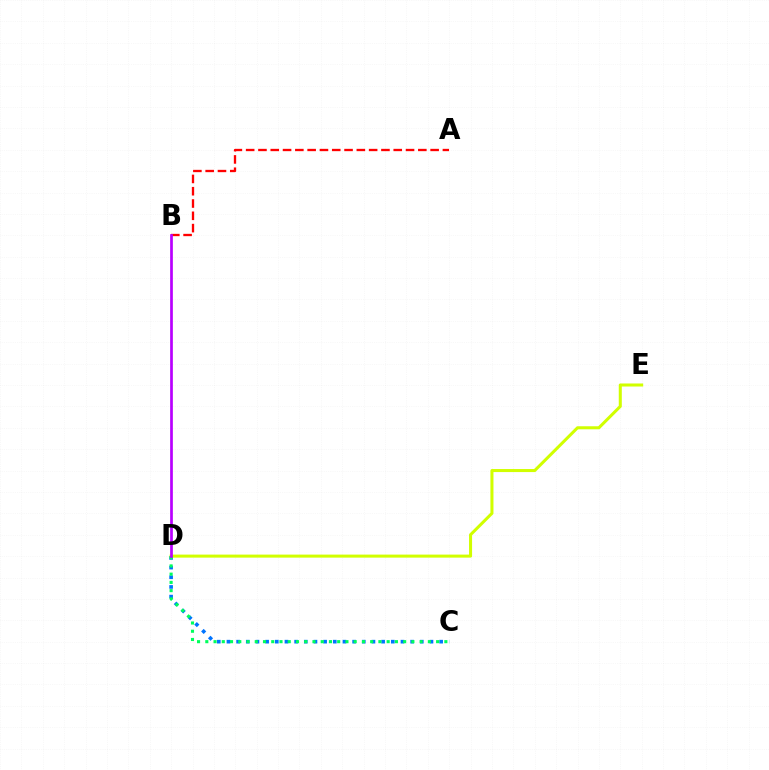{('C', 'D'): [{'color': '#0074ff', 'line_style': 'dotted', 'thickness': 2.63}, {'color': '#00ff5c', 'line_style': 'dotted', 'thickness': 2.24}], ('D', 'E'): [{'color': '#d1ff00', 'line_style': 'solid', 'thickness': 2.19}], ('A', 'B'): [{'color': '#ff0000', 'line_style': 'dashed', 'thickness': 1.67}], ('B', 'D'): [{'color': '#b900ff', 'line_style': 'solid', 'thickness': 1.95}]}